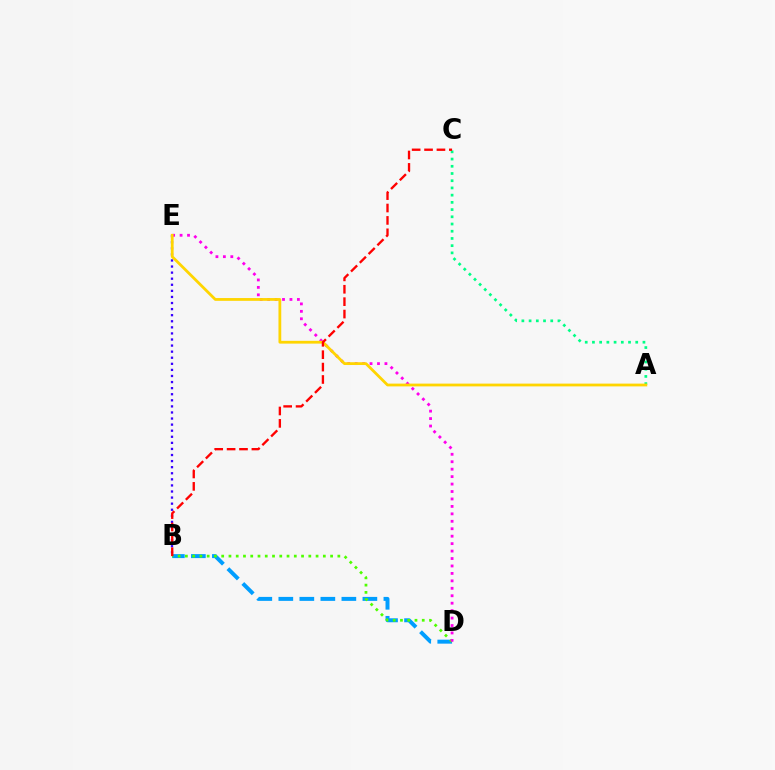{('B', 'D'): [{'color': '#009eff', 'line_style': 'dashed', 'thickness': 2.85}, {'color': '#4fff00', 'line_style': 'dotted', 'thickness': 1.97}], ('B', 'E'): [{'color': '#3700ff', 'line_style': 'dotted', 'thickness': 1.65}], ('D', 'E'): [{'color': '#ff00ed', 'line_style': 'dotted', 'thickness': 2.02}], ('A', 'C'): [{'color': '#00ff86', 'line_style': 'dotted', 'thickness': 1.96}], ('A', 'E'): [{'color': '#ffd500', 'line_style': 'solid', 'thickness': 2.0}], ('B', 'C'): [{'color': '#ff0000', 'line_style': 'dashed', 'thickness': 1.68}]}